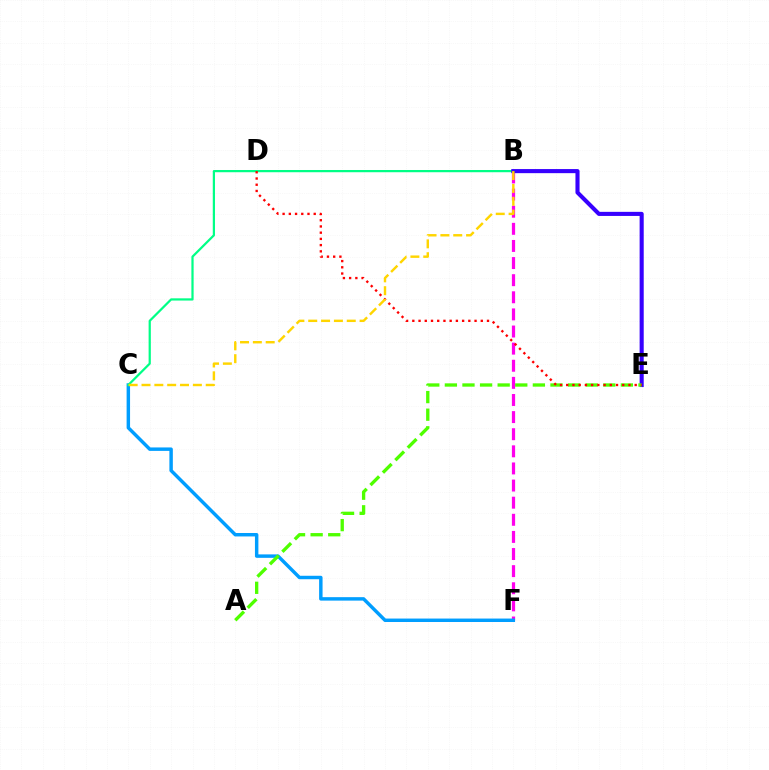{('B', 'F'): [{'color': '#ff00ed', 'line_style': 'dashed', 'thickness': 2.33}], ('C', 'F'): [{'color': '#009eff', 'line_style': 'solid', 'thickness': 2.48}], ('B', 'C'): [{'color': '#00ff86', 'line_style': 'solid', 'thickness': 1.61}, {'color': '#ffd500', 'line_style': 'dashed', 'thickness': 1.74}], ('B', 'E'): [{'color': '#3700ff', 'line_style': 'solid', 'thickness': 2.95}], ('A', 'E'): [{'color': '#4fff00', 'line_style': 'dashed', 'thickness': 2.39}], ('D', 'E'): [{'color': '#ff0000', 'line_style': 'dotted', 'thickness': 1.69}]}